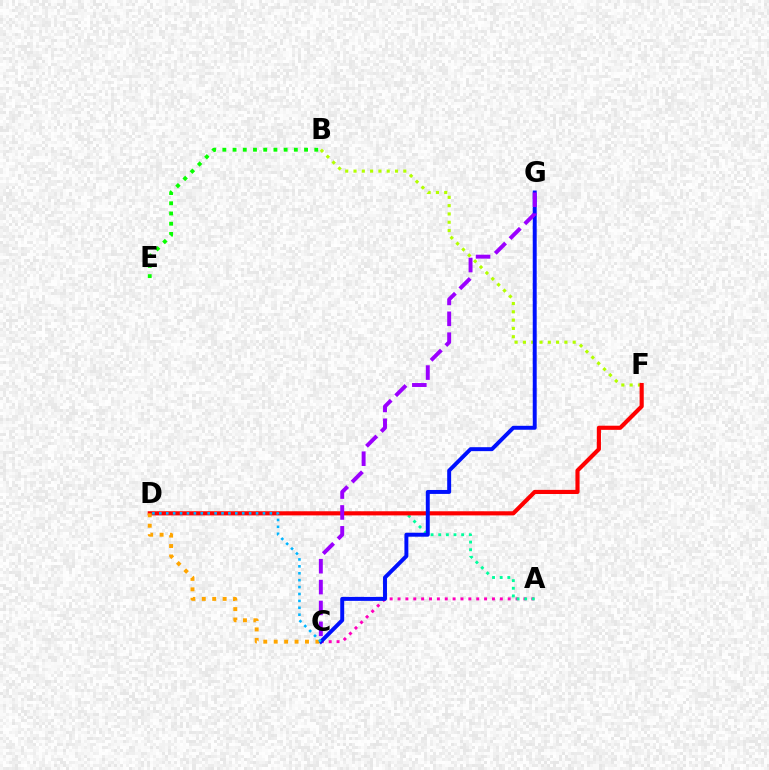{('B', 'F'): [{'color': '#b3ff00', 'line_style': 'dotted', 'thickness': 2.25}], ('A', 'C'): [{'color': '#ff00bd', 'line_style': 'dotted', 'thickness': 2.14}], ('A', 'D'): [{'color': '#00ff9d', 'line_style': 'dotted', 'thickness': 2.08}], ('D', 'F'): [{'color': '#ff0000', 'line_style': 'solid', 'thickness': 2.98}], ('C', 'G'): [{'color': '#0010ff', 'line_style': 'solid', 'thickness': 2.84}, {'color': '#9b00ff', 'line_style': 'dashed', 'thickness': 2.84}], ('B', 'E'): [{'color': '#08ff00', 'line_style': 'dotted', 'thickness': 2.78}], ('C', 'D'): [{'color': '#ffa500', 'line_style': 'dotted', 'thickness': 2.83}, {'color': '#00b5ff', 'line_style': 'dotted', 'thickness': 1.88}]}